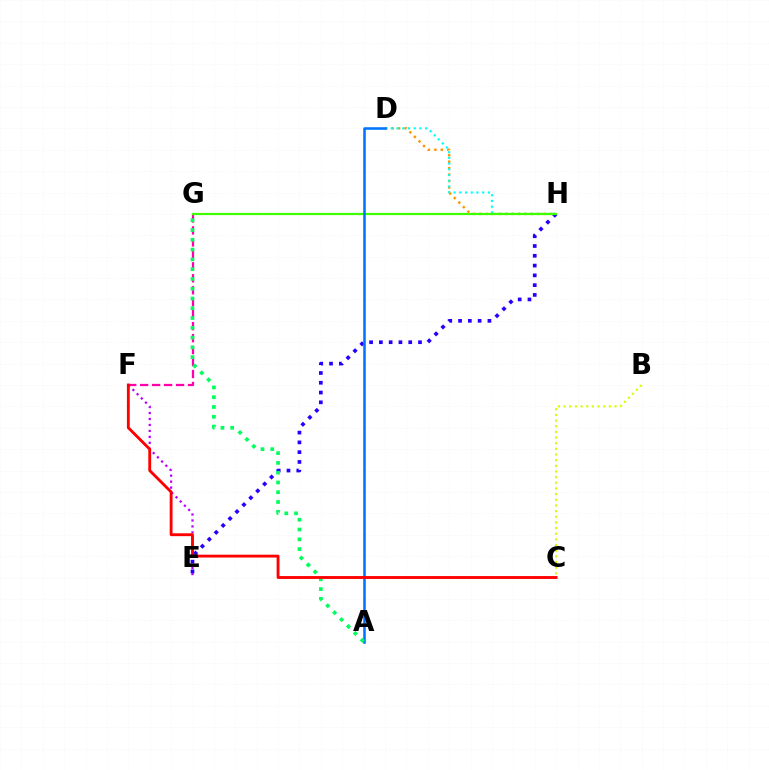{('D', 'H'): [{'color': '#ff9400', 'line_style': 'dotted', 'thickness': 1.75}, {'color': '#00fff6', 'line_style': 'dotted', 'thickness': 1.55}], ('E', 'F'): [{'color': '#b900ff', 'line_style': 'dotted', 'thickness': 1.62}], ('E', 'H'): [{'color': '#2500ff', 'line_style': 'dotted', 'thickness': 2.66}], ('F', 'G'): [{'color': '#ff00ac', 'line_style': 'dashed', 'thickness': 1.63}], ('B', 'C'): [{'color': '#d1ff00', 'line_style': 'dotted', 'thickness': 1.54}], ('G', 'H'): [{'color': '#3dff00', 'line_style': 'solid', 'thickness': 1.59}], ('A', 'D'): [{'color': '#0074ff', 'line_style': 'solid', 'thickness': 1.84}], ('A', 'G'): [{'color': '#00ff5c', 'line_style': 'dotted', 'thickness': 2.66}], ('C', 'F'): [{'color': '#ff0000', 'line_style': 'solid', 'thickness': 2.06}]}